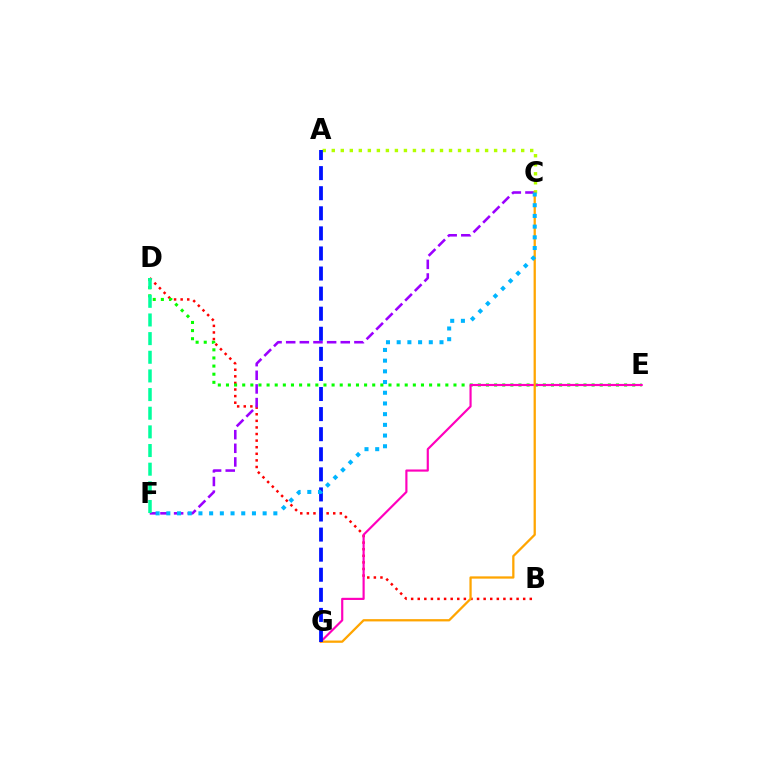{('B', 'D'): [{'color': '#ff0000', 'line_style': 'dotted', 'thickness': 1.79}], ('C', 'F'): [{'color': '#9b00ff', 'line_style': 'dashed', 'thickness': 1.85}, {'color': '#00b5ff', 'line_style': 'dotted', 'thickness': 2.91}], ('D', 'E'): [{'color': '#08ff00', 'line_style': 'dotted', 'thickness': 2.21}], ('A', 'C'): [{'color': '#b3ff00', 'line_style': 'dotted', 'thickness': 2.45}], ('E', 'G'): [{'color': '#ff00bd', 'line_style': 'solid', 'thickness': 1.56}], ('D', 'F'): [{'color': '#00ff9d', 'line_style': 'dashed', 'thickness': 2.53}], ('C', 'G'): [{'color': '#ffa500', 'line_style': 'solid', 'thickness': 1.64}], ('A', 'G'): [{'color': '#0010ff', 'line_style': 'dashed', 'thickness': 2.73}]}